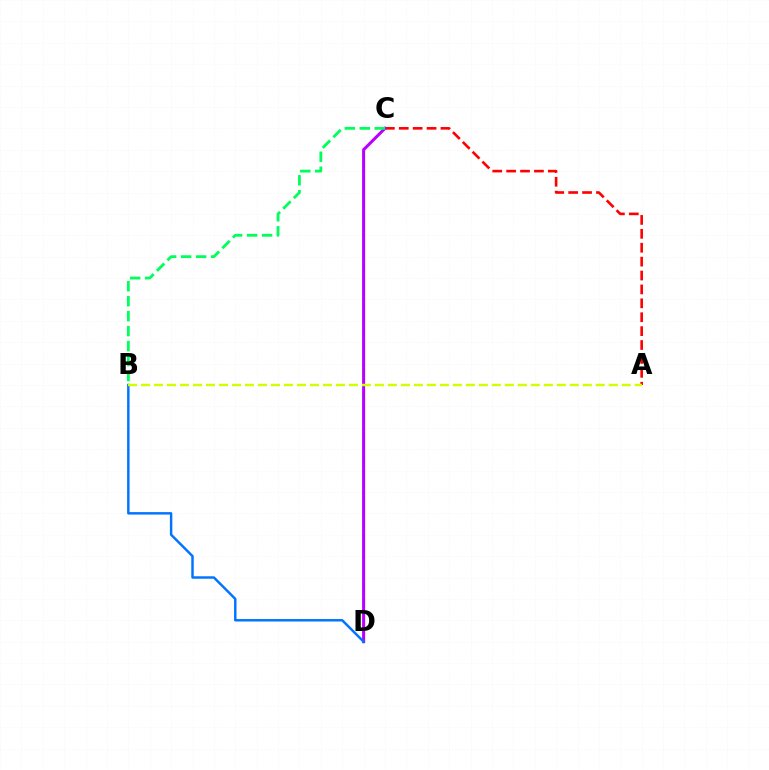{('A', 'C'): [{'color': '#ff0000', 'line_style': 'dashed', 'thickness': 1.89}], ('C', 'D'): [{'color': '#b900ff', 'line_style': 'solid', 'thickness': 2.19}], ('B', 'C'): [{'color': '#00ff5c', 'line_style': 'dashed', 'thickness': 2.03}], ('B', 'D'): [{'color': '#0074ff', 'line_style': 'solid', 'thickness': 1.76}], ('A', 'B'): [{'color': '#d1ff00', 'line_style': 'dashed', 'thickness': 1.77}]}